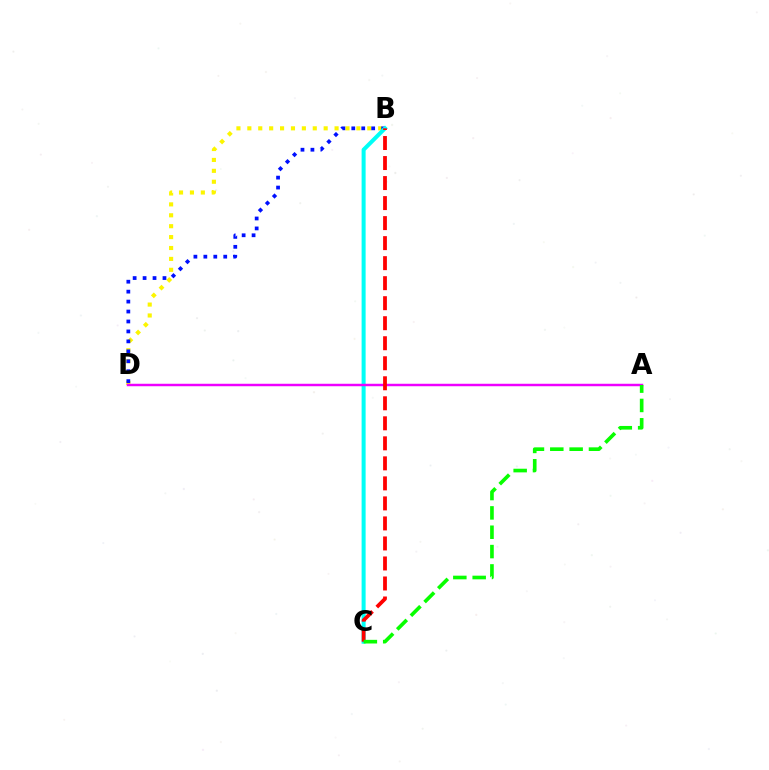{('B', 'D'): [{'color': '#fcf500', 'line_style': 'dotted', 'thickness': 2.96}, {'color': '#0010ff', 'line_style': 'dotted', 'thickness': 2.7}], ('B', 'C'): [{'color': '#00fff6', 'line_style': 'solid', 'thickness': 2.9}, {'color': '#ff0000', 'line_style': 'dashed', 'thickness': 2.72}], ('A', 'D'): [{'color': '#ee00ff', 'line_style': 'solid', 'thickness': 1.78}], ('A', 'C'): [{'color': '#08ff00', 'line_style': 'dashed', 'thickness': 2.63}]}